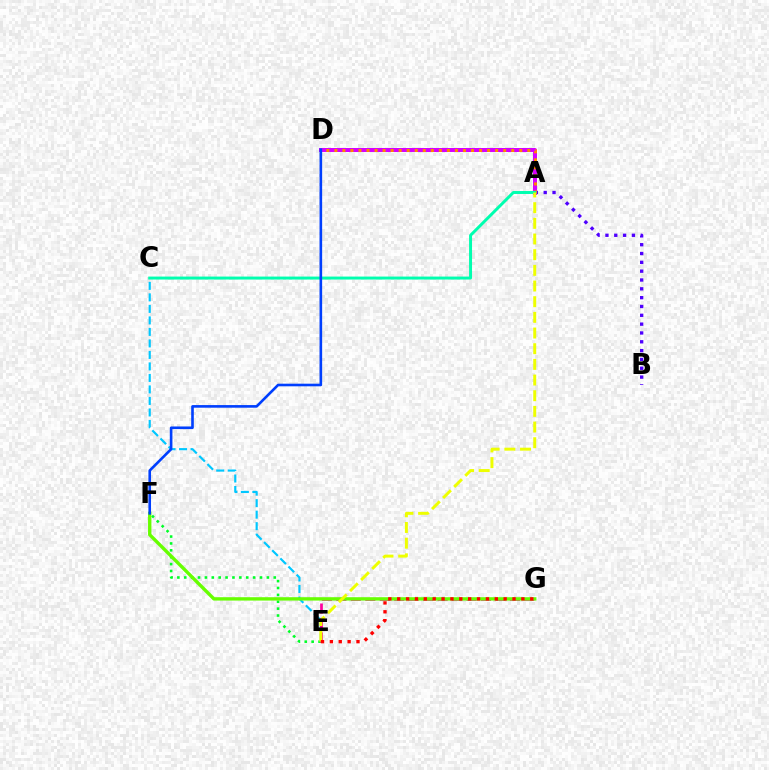{('C', 'E'): [{'color': '#00c7ff', 'line_style': 'dashed', 'thickness': 1.56}], ('E', 'F'): [{'color': '#00ff27', 'line_style': 'dotted', 'thickness': 1.87}], ('A', 'B'): [{'color': '#4f00ff', 'line_style': 'dotted', 'thickness': 2.4}], ('A', 'D'): [{'color': '#d600ff', 'line_style': 'solid', 'thickness': 2.87}, {'color': '#ff8800', 'line_style': 'dotted', 'thickness': 2.18}], ('E', 'G'): [{'color': '#ff00a0', 'line_style': 'dashed', 'thickness': 1.96}, {'color': '#ff0000', 'line_style': 'dotted', 'thickness': 2.41}], ('A', 'C'): [{'color': '#00ffaf', 'line_style': 'solid', 'thickness': 2.13}], ('F', 'G'): [{'color': '#66ff00', 'line_style': 'solid', 'thickness': 2.42}], ('A', 'E'): [{'color': '#eeff00', 'line_style': 'dashed', 'thickness': 2.13}], ('D', 'F'): [{'color': '#003fff', 'line_style': 'solid', 'thickness': 1.89}]}